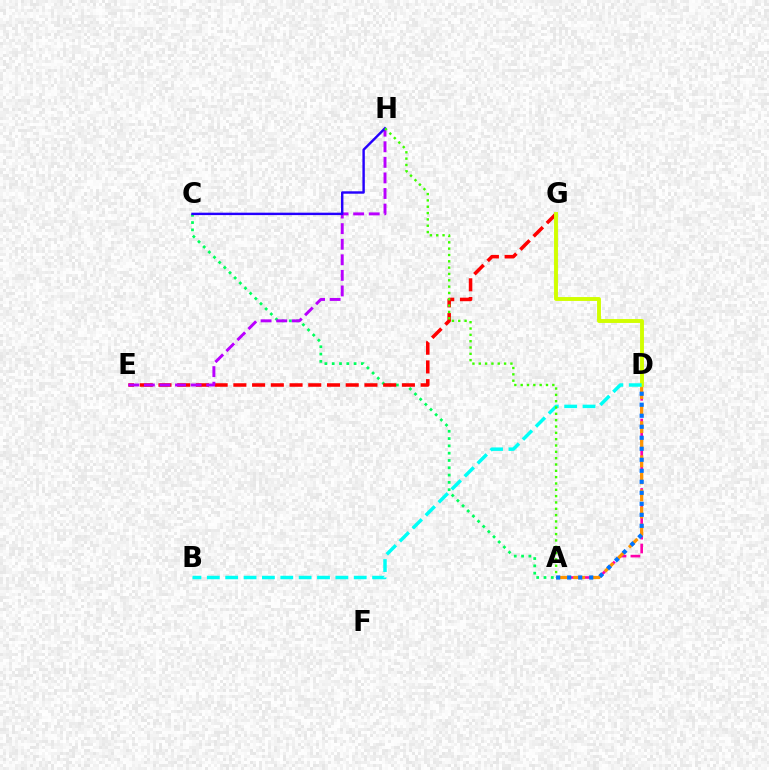{('A', 'C'): [{'color': '#00ff5c', 'line_style': 'dotted', 'thickness': 1.98}], ('E', 'G'): [{'color': '#ff0000', 'line_style': 'dashed', 'thickness': 2.54}], ('A', 'D'): [{'color': '#ff00ac', 'line_style': 'dashed', 'thickness': 1.89}, {'color': '#ff9400', 'line_style': 'dashed', 'thickness': 2.32}, {'color': '#0074ff', 'line_style': 'dotted', 'thickness': 2.99}], ('E', 'H'): [{'color': '#b900ff', 'line_style': 'dashed', 'thickness': 2.12}], ('D', 'G'): [{'color': '#d1ff00', 'line_style': 'solid', 'thickness': 2.81}], ('B', 'D'): [{'color': '#00fff6', 'line_style': 'dashed', 'thickness': 2.49}], ('C', 'H'): [{'color': '#2500ff', 'line_style': 'solid', 'thickness': 1.74}], ('A', 'H'): [{'color': '#3dff00', 'line_style': 'dotted', 'thickness': 1.72}]}